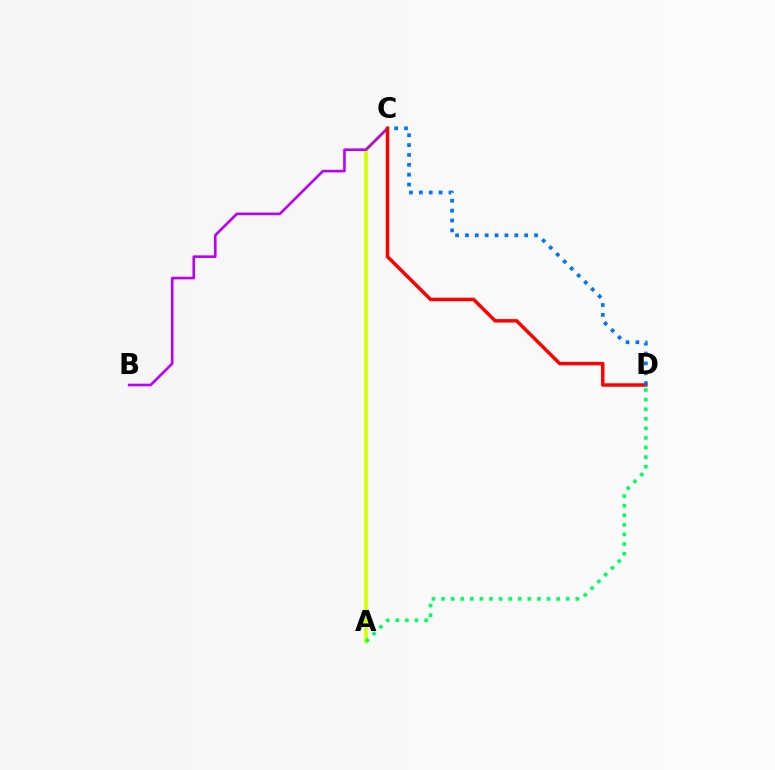{('A', 'C'): [{'color': '#d1ff00', 'line_style': 'solid', 'thickness': 2.65}], ('A', 'D'): [{'color': '#00ff5c', 'line_style': 'dotted', 'thickness': 2.61}], ('B', 'C'): [{'color': '#b900ff', 'line_style': 'solid', 'thickness': 1.88}], ('C', 'D'): [{'color': '#ff0000', 'line_style': 'solid', 'thickness': 2.5}, {'color': '#0074ff', 'line_style': 'dotted', 'thickness': 2.68}]}